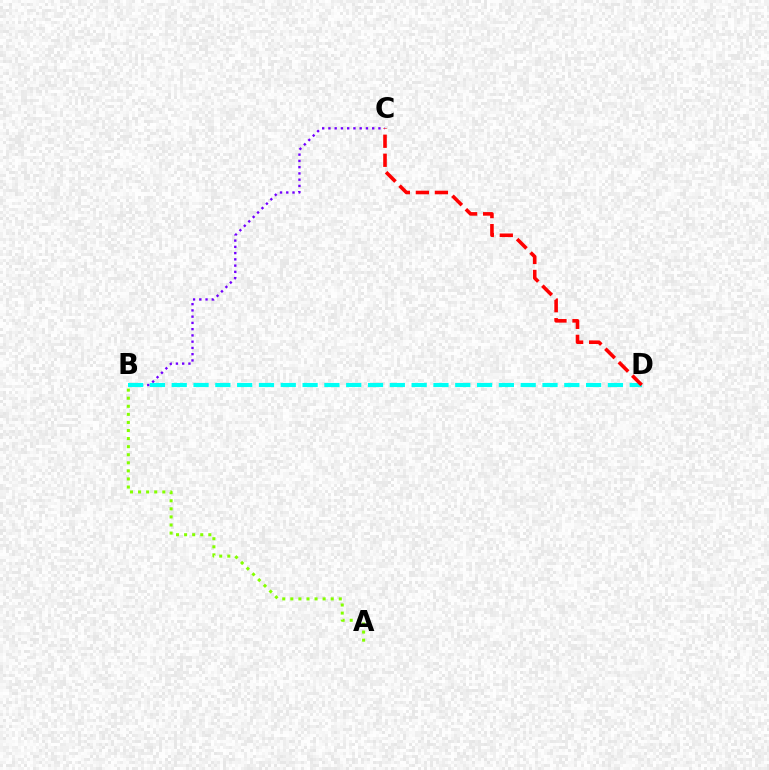{('B', 'C'): [{'color': '#7200ff', 'line_style': 'dotted', 'thickness': 1.7}], ('A', 'B'): [{'color': '#84ff00', 'line_style': 'dotted', 'thickness': 2.19}], ('B', 'D'): [{'color': '#00fff6', 'line_style': 'dashed', 'thickness': 2.96}], ('C', 'D'): [{'color': '#ff0000', 'line_style': 'dashed', 'thickness': 2.58}]}